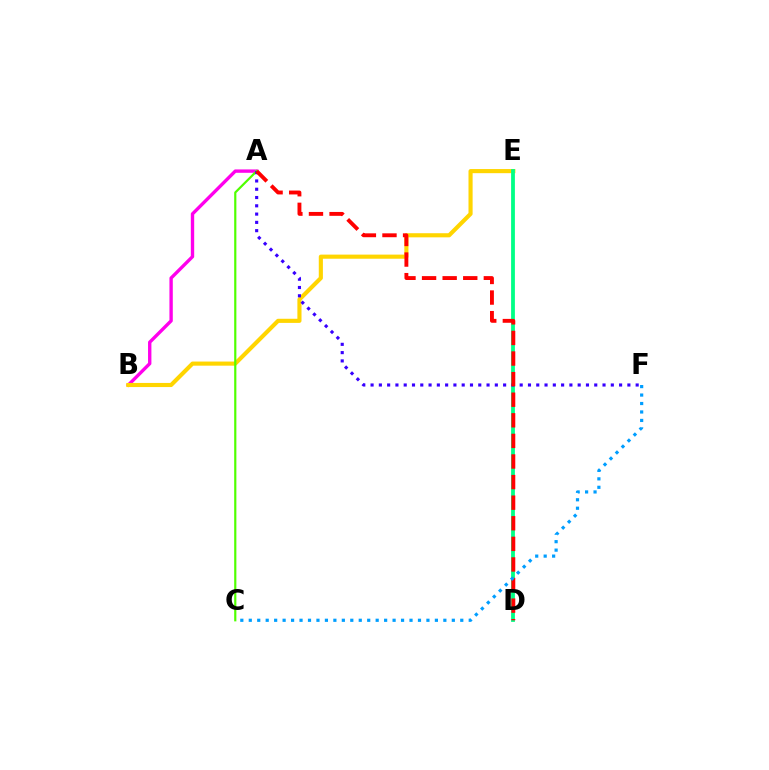{('A', 'B'): [{'color': '#ff00ed', 'line_style': 'solid', 'thickness': 2.42}], ('B', 'E'): [{'color': '#ffd500', 'line_style': 'solid', 'thickness': 2.97}], ('A', 'C'): [{'color': '#4fff00', 'line_style': 'solid', 'thickness': 1.58}], ('D', 'E'): [{'color': '#00ff86', 'line_style': 'solid', 'thickness': 2.73}], ('A', 'F'): [{'color': '#3700ff', 'line_style': 'dotted', 'thickness': 2.25}], ('A', 'D'): [{'color': '#ff0000', 'line_style': 'dashed', 'thickness': 2.8}], ('C', 'F'): [{'color': '#009eff', 'line_style': 'dotted', 'thickness': 2.3}]}